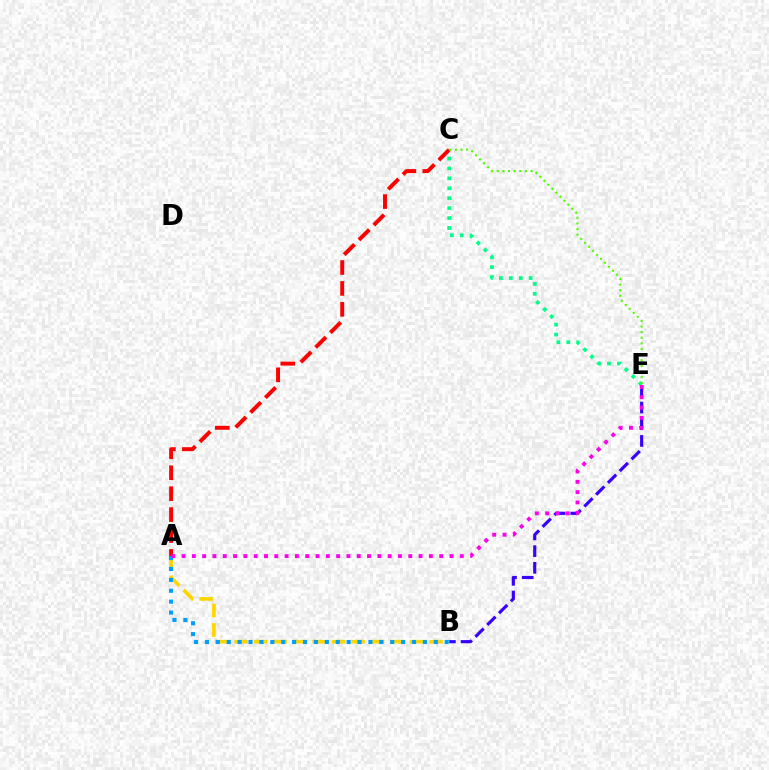{('B', 'E'): [{'color': '#3700ff', 'line_style': 'dashed', 'thickness': 2.27}], ('A', 'B'): [{'color': '#ffd500', 'line_style': 'dashed', 'thickness': 2.65}, {'color': '#009eff', 'line_style': 'dotted', 'thickness': 2.96}], ('C', 'E'): [{'color': '#00ff86', 'line_style': 'dotted', 'thickness': 2.69}, {'color': '#4fff00', 'line_style': 'dotted', 'thickness': 1.53}], ('A', 'C'): [{'color': '#ff0000', 'line_style': 'dashed', 'thickness': 2.84}], ('A', 'E'): [{'color': '#ff00ed', 'line_style': 'dotted', 'thickness': 2.8}]}